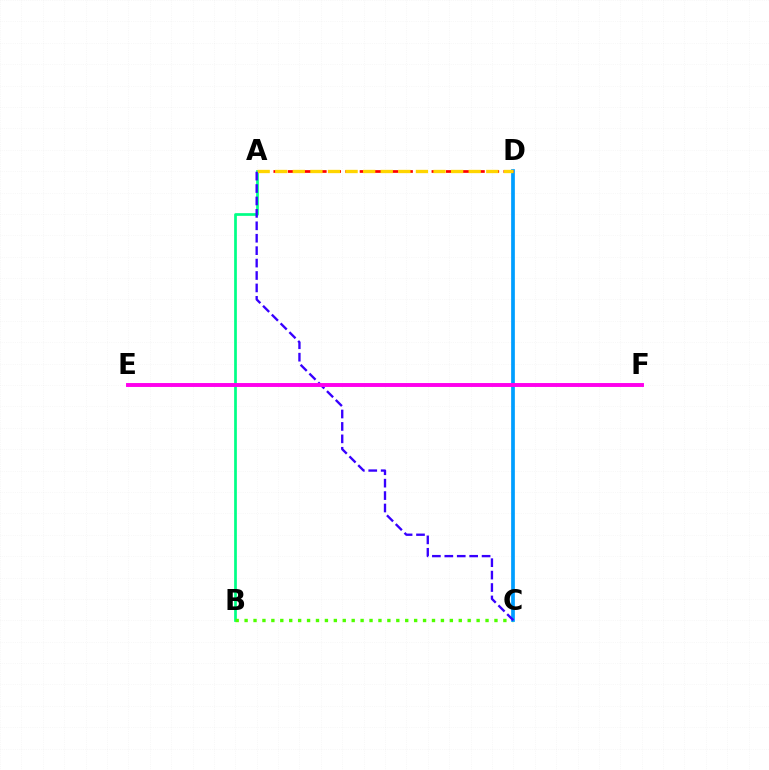{('A', 'B'): [{'color': '#00ff86', 'line_style': 'solid', 'thickness': 1.96}], ('B', 'C'): [{'color': '#4fff00', 'line_style': 'dotted', 'thickness': 2.42}], ('C', 'D'): [{'color': '#009eff', 'line_style': 'solid', 'thickness': 2.68}], ('A', 'D'): [{'color': '#ff0000', 'line_style': 'dashed', 'thickness': 1.95}, {'color': '#ffd500', 'line_style': 'dashed', 'thickness': 2.39}], ('A', 'C'): [{'color': '#3700ff', 'line_style': 'dashed', 'thickness': 1.69}], ('E', 'F'): [{'color': '#ff00ed', 'line_style': 'solid', 'thickness': 2.82}]}